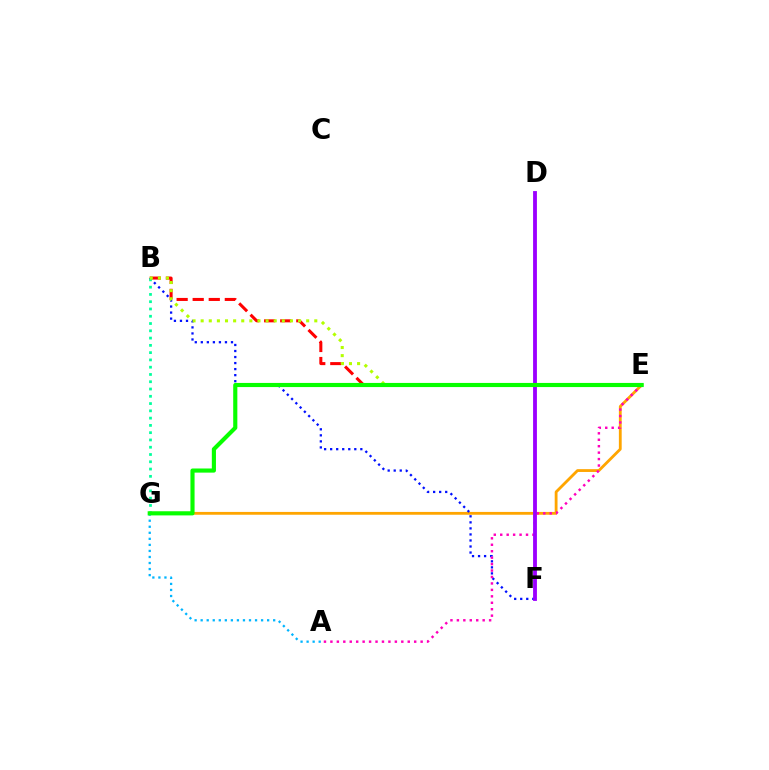{('A', 'G'): [{'color': '#00b5ff', 'line_style': 'dotted', 'thickness': 1.64}], ('B', 'E'): [{'color': '#ff0000', 'line_style': 'dashed', 'thickness': 2.18}, {'color': '#b3ff00', 'line_style': 'dotted', 'thickness': 2.21}], ('E', 'G'): [{'color': '#ffa500', 'line_style': 'solid', 'thickness': 2.03}, {'color': '#08ff00', 'line_style': 'solid', 'thickness': 2.98}], ('B', 'F'): [{'color': '#0010ff', 'line_style': 'dotted', 'thickness': 1.64}], ('A', 'E'): [{'color': '#ff00bd', 'line_style': 'dotted', 'thickness': 1.75}], ('D', 'F'): [{'color': '#9b00ff', 'line_style': 'solid', 'thickness': 2.76}], ('B', 'G'): [{'color': '#00ff9d', 'line_style': 'dotted', 'thickness': 1.98}]}